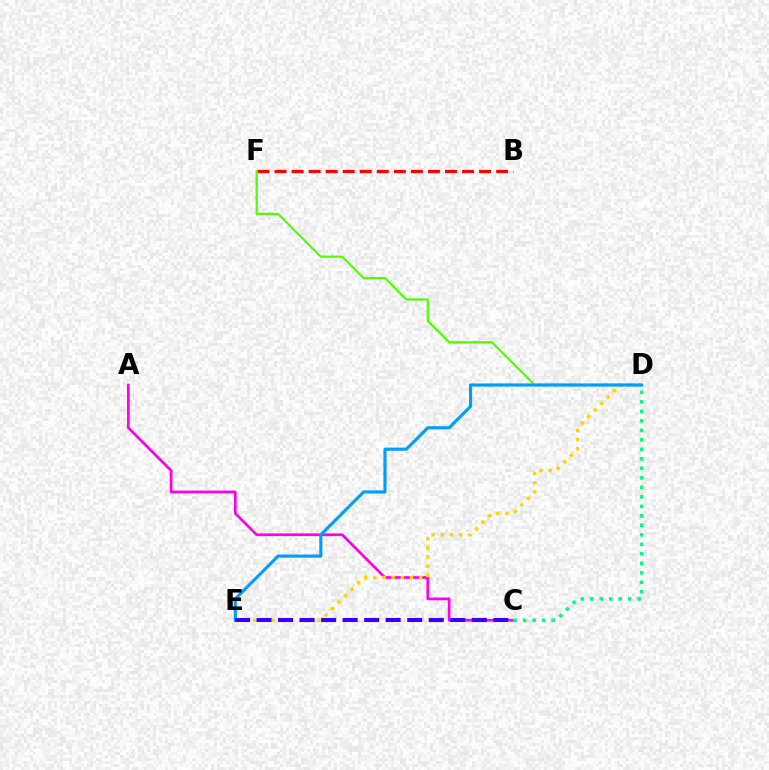{('B', 'F'): [{'color': '#ff0000', 'line_style': 'dashed', 'thickness': 2.32}], ('A', 'C'): [{'color': '#ff00ed', 'line_style': 'solid', 'thickness': 1.96}], ('D', 'E'): [{'color': '#ffd500', 'line_style': 'dotted', 'thickness': 2.5}, {'color': '#009eff', 'line_style': 'solid', 'thickness': 2.25}], ('D', 'F'): [{'color': '#4fff00', 'line_style': 'solid', 'thickness': 1.57}], ('C', 'D'): [{'color': '#00ff86', 'line_style': 'dotted', 'thickness': 2.58}], ('C', 'E'): [{'color': '#3700ff', 'line_style': 'dashed', 'thickness': 2.92}]}